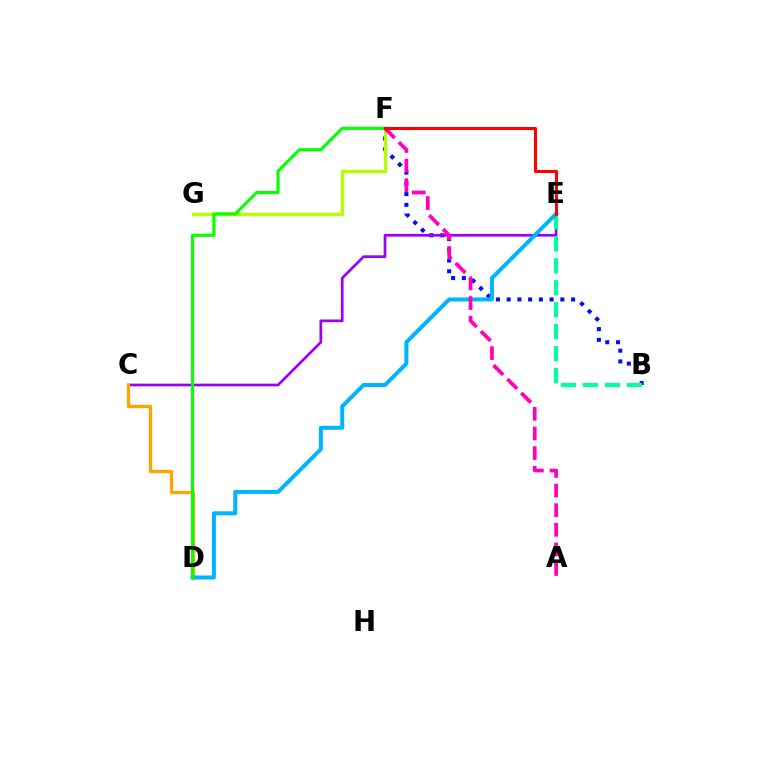{('B', 'F'): [{'color': '#0010ff', 'line_style': 'dotted', 'thickness': 2.92}], ('C', 'E'): [{'color': '#9b00ff', 'line_style': 'solid', 'thickness': 1.95}], ('B', 'E'): [{'color': '#00ff9d', 'line_style': 'dashed', 'thickness': 2.98}], ('C', 'D'): [{'color': '#ffa500', 'line_style': 'solid', 'thickness': 2.37}], ('F', 'G'): [{'color': '#b3ff00', 'line_style': 'solid', 'thickness': 2.47}], ('D', 'E'): [{'color': '#00b5ff', 'line_style': 'solid', 'thickness': 2.89}], ('D', 'F'): [{'color': '#08ff00', 'line_style': 'solid', 'thickness': 2.26}], ('A', 'F'): [{'color': '#ff00bd', 'line_style': 'dashed', 'thickness': 2.67}], ('E', 'F'): [{'color': '#ff0000', 'line_style': 'solid', 'thickness': 2.21}]}